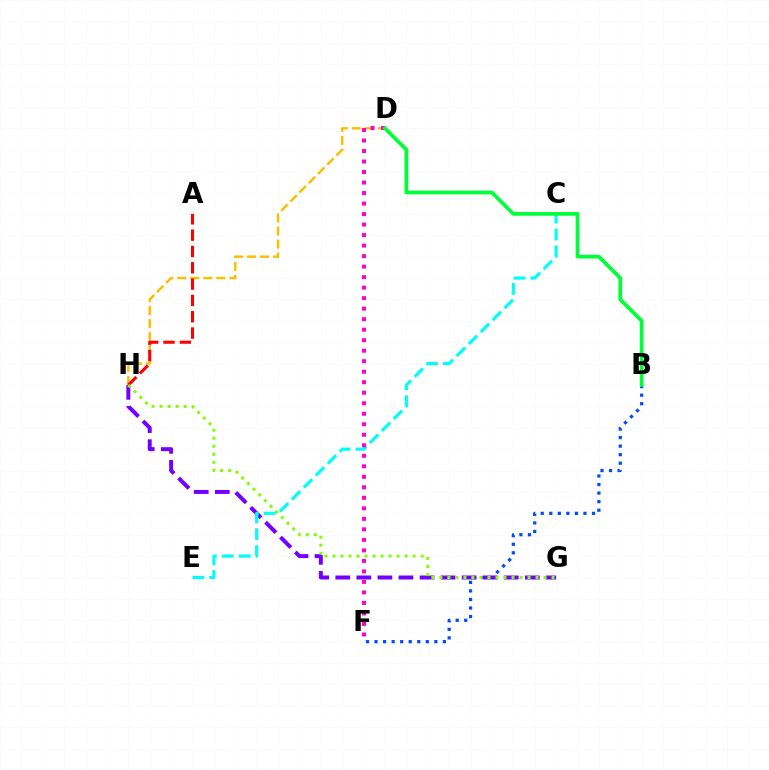{('D', 'H'): [{'color': '#ffbd00', 'line_style': 'dashed', 'thickness': 1.77}], ('A', 'H'): [{'color': '#ff0000', 'line_style': 'dashed', 'thickness': 2.22}], ('B', 'F'): [{'color': '#004bff', 'line_style': 'dotted', 'thickness': 2.32}], ('G', 'H'): [{'color': '#7200ff', 'line_style': 'dashed', 'thickness': 2.86}, {'color': '#84ff00', 'line_style': 'dotted', 'thickness': 2.18}], ('C', 'E'): [{'color': '#00fff6', 'line_style': 'dashed', 'thickness': 2.3}], ('D', 'F'): [{'color': '#ff00cf', 'line_style': 'dotted', 'thickness': 2.86}], ('B', 'D'): [{'color': '#00ff39', 'line_style': 'solid', 'thickness': 2.68}]}